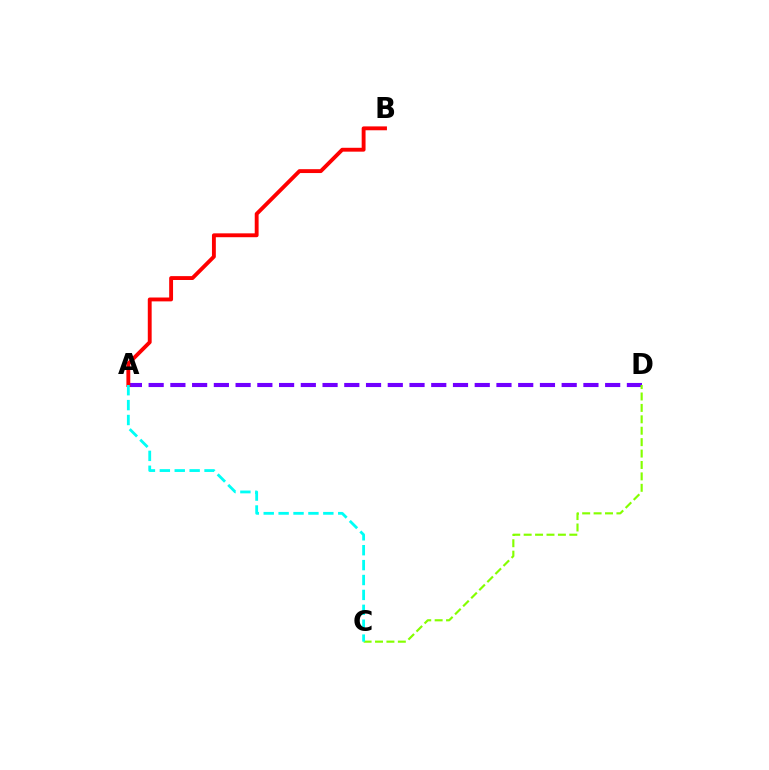{('A', 'D'): [{'color': '#7200ff', 'line_style': 'dashed', 'thickness': 2.95}], ('A', 'B'): [{'color': '#ff0000', 'line_style': 'solid', 'thickness': 2.79}], ('C', 'D'): [{'color': '#84ff00', 'line_style': 'dashed', 'thickness': 1.55}], ('A', 'C'): [{'color': '#00fff6', 'line_style': 'dashed', 'thickness': 2.02}]}